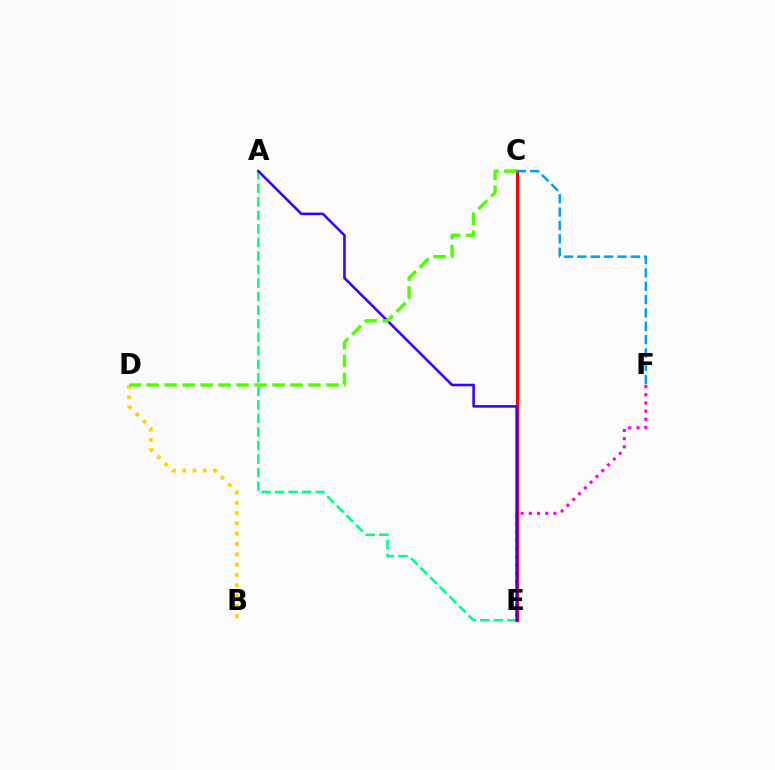{('C', 'E'): [{'color': '#ff0000', 'line_style': 'solid', 'thickness': 2.31}], ('E', 'F'): [{'color': '#ff00ed', 'line_style': 'dotted', 'thickness': 2.22}], ('B', 'D'): [{'color': '#ffd500', 'line_style': 'dotted', 'thickness': 2.8}], ('A', 'E'): [{'color': '#00ff86', 'line_style': 'dashed', 'thickness': 1.84}, {'color': '#3700ff', 'line_style': 'solid', 'thickness': 1.85}], ('C', 'D'): [{'color': '#4fff00', 'line_style': 'dashed', 'thickness': 2.44}], ('C', 'F'): [{'color': '#009eff', 'line_style': 'dashed', 'thickness': 1.81}]}